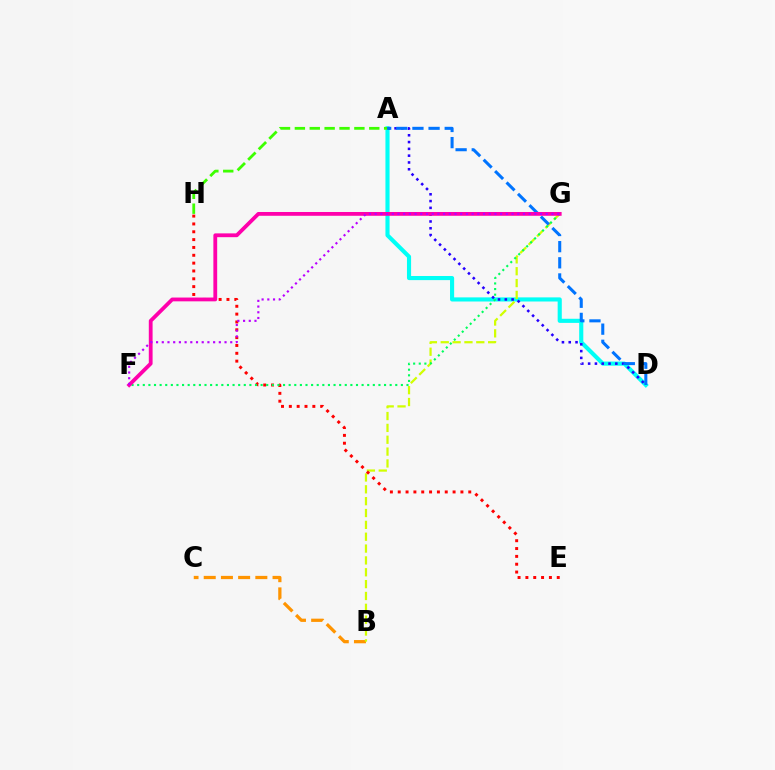{('B', 'C'): [{'color': '#ff9400', 'line_style': 'dashed', 'thickness': 2.34}], ('A', 'D'): [{'color': '#00fff6', 'line_style': 'solid', 'thickness': 2.96}, {'color': '#2500ff', 'line_style': 'dotted', 'thickness': 1.85}, {'color': '#0074ff', 'line_style': 'dashed', 'thickness': 2.19}], ('B', 'G'): [{'color': '#d1ff00', 'line_style': 'dashed', 'thickness': 1.61}], ('E', 'H'): [{'color': '#ff0000', 'line_style': 'dotted', 'thickness': 2.13}], ('A', 'H'): [{'color': '#3dff00', 'line_style': 'dashed', 'thickness': 2.02}], ('F', 'G'): [{'color': '#00ff5c', 'line_style': 'dotted', 'thickness': 1.52}, {'color': '#ff00ac', 'line_style': 'solid', 'thickness': 2.73}, {'color': '#b900ff', 'line_style': 'dotted', 'thickness': 1.55}]}